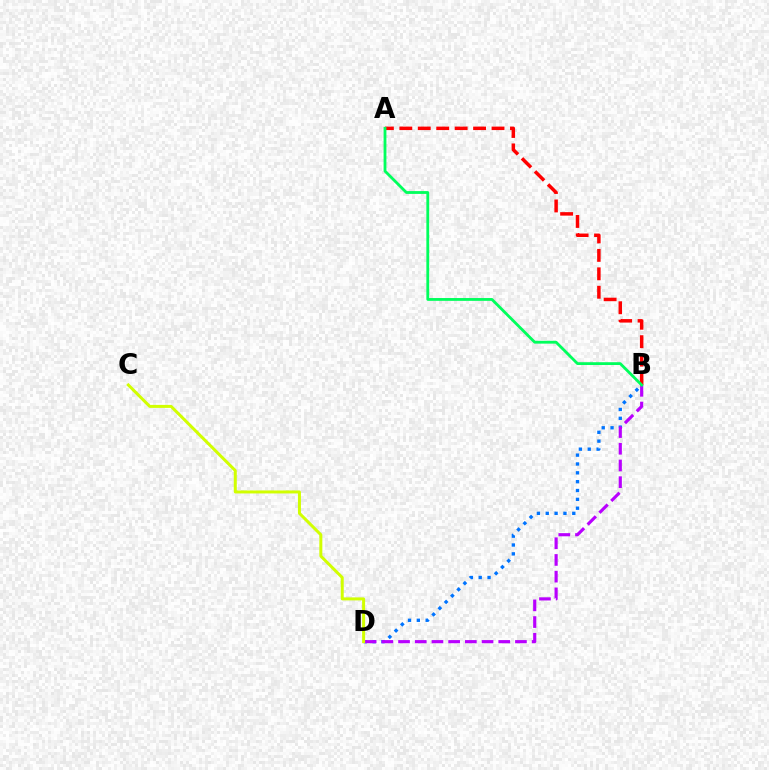{('B', 'D'): [{'color': '#0074ff', 'line_style': 'dotted', 'thickness': 2.4}, {'color': '#b900ff', 'line_style': 'dashed', 'thickness': 2.27}], ('A', 'B'): [{'color': '#ff0000', 'line_style': 'dashed', 'thickness': 2.51}, {'color': '#00ff5c', 'line_style': 'solid', 'thickness': 2.02}], ('C', 'D'): [{'color': '#d1ff00', 'line_style': 'solid', 'thickness': 2.16}]}